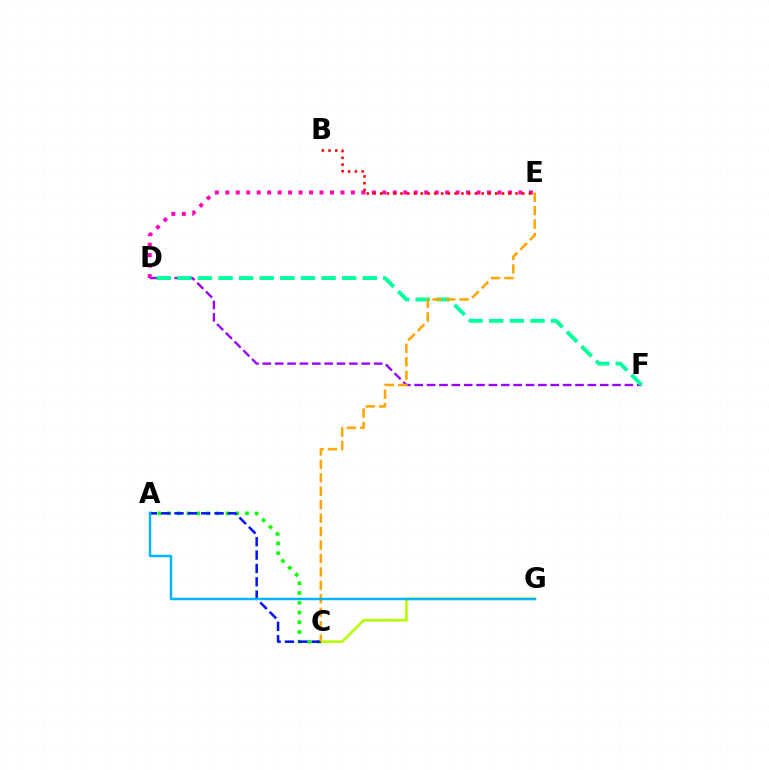{('C', 'G'): [{'color': '#b3ff00', 'line_style': 'solid', 'thickness': 1.89}], ('A', 'C'): [{'color': '#08ff00', 'line_style': 'dotted', 'thickness': 2.65}, {'color': '#0010ff', 'line_style': 'dashed', 'thickness': 1.81}], ('D', 'F'): [{'color': '#9b00ff', 'line_style': 'dashed', 'thickness': 1.68}, {'color': '#00ff9d', 'line_style': 'dashed', 'thickness': 2.8}], ('D', 'E'): [{'color': '#ff00bd', 'line_style': 'dotted', 'thickness': 2.84}], ('B', 'E'): [{'color': '#ff0000', 'line_style': 'dotted', 'thickness': 1.84}], ('C', 'E'): [{'color': '#ffa500', 'line_style': 'dashed', 'thickness': 1.83}], ('A', 'G'): [{'color': '#00b5ff', 'line_style': 'solid', 'thickness': 1.77}]}